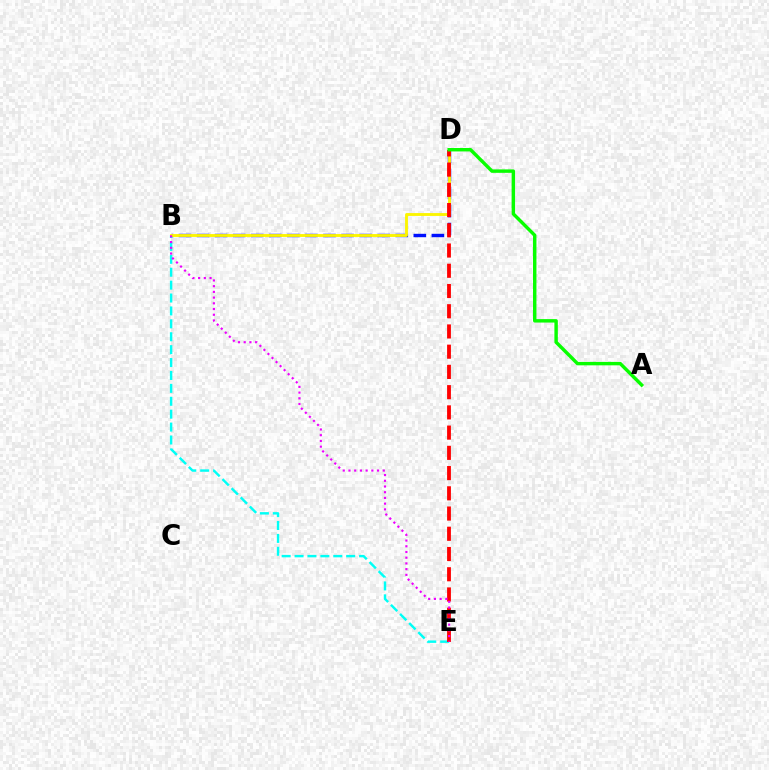{('B', 'D'): [{'color': '#0010ff', 'line_style': 'dashed', 'thickness': 2.45}, {'color': '#fcf500', 'line_style': 'solid', 'thickness': 2.06}], ('B', 'E'): [{'color': '#00fff6', 'line_style': 'dashed', 'thickness': 1.75}, {'color': '#ee00ff', 'line_style': 'dotted', 'thickness': 1.55}], ('D', 'E'): [{'color': '#ff0000', 'line_style': 'dashed', 'thickness': 2.75}], ('A', 'D'): [{'color': '#08ff00', 'line_style': 'solid', 'thickness': 2.47}]}